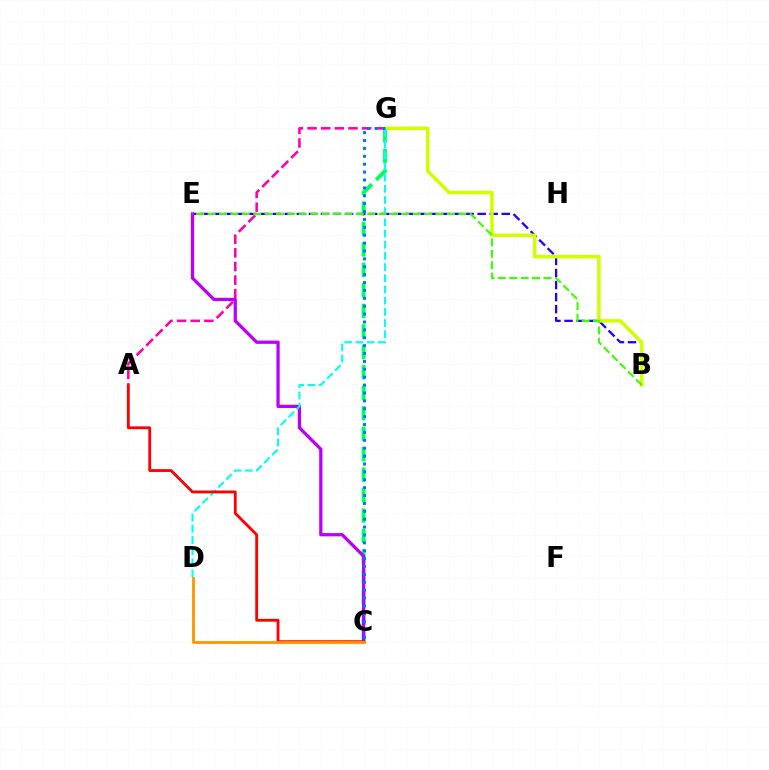{('C', 'G'): [{'color': '#00ff5c', 'line_style': 'dashed', 'thickness': 2.78}, {'color': '#0074ff', 'line_style': 'dotted', 'thickness': 2.14}], ('B', 'E'): [{'color': '#2500ff', 'line_style': 'dashed', 'thickness': 1.64}, {'color': '#3dff00', 'line_style': 'dashed', 'thickness': 1.55}], ('C', 'E'): [{'color': '#b900ff', 'line_style': 'solid', 'thickness': 2.34}], ('B', 'G'): [{'color': '#d1ff00', 'line_style': 'solid', 'thickness': 2.54}], ('D', 'G'): [{'color': '#00fff6', 'line_style': 'dashed', 'thickness': 1.52}], ('A', 'C'): [{'color': '#ff0000', 'line_style': 'solid', 'thickness': 2.03}], ('A', 'G'): [{'color': '#ff00ac', 'line_style': 'dashed', 'thickness': 1.85}], ('C', 'D'): [{'color': '#ff9400', 'line_style': 'solid', 'thickness': 2.03}]}